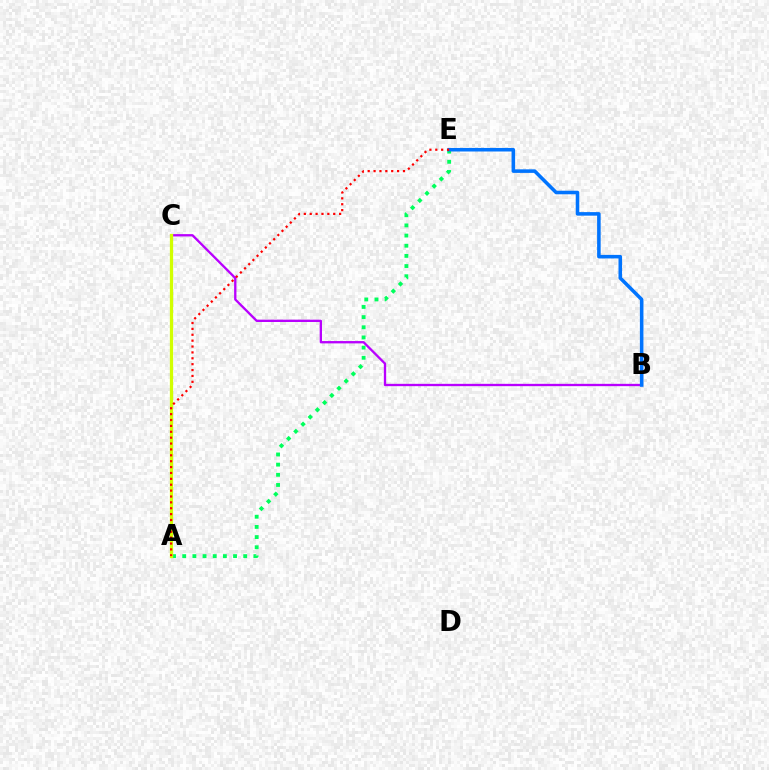{('A', 'E'): [{'color': '#00ff5c', 'line_style': 'dotted', 'thickness': 2.76}, {'color': '#ff0000', 'line_style': 'dotted', 'thickness': 1.6}], ('B', 'C'): [{'color': '#b900ff', 'line_style': 'solid', 'thickness': 1.67}], ('B', 'E'): [{'color': '#0074ff', 'line_style': 'solid', 'thickness': 2.56}], ('A', 'C'): [{'color': '#d1ff00', 'line_style': 'solid', 'thickness': 2.34}]}